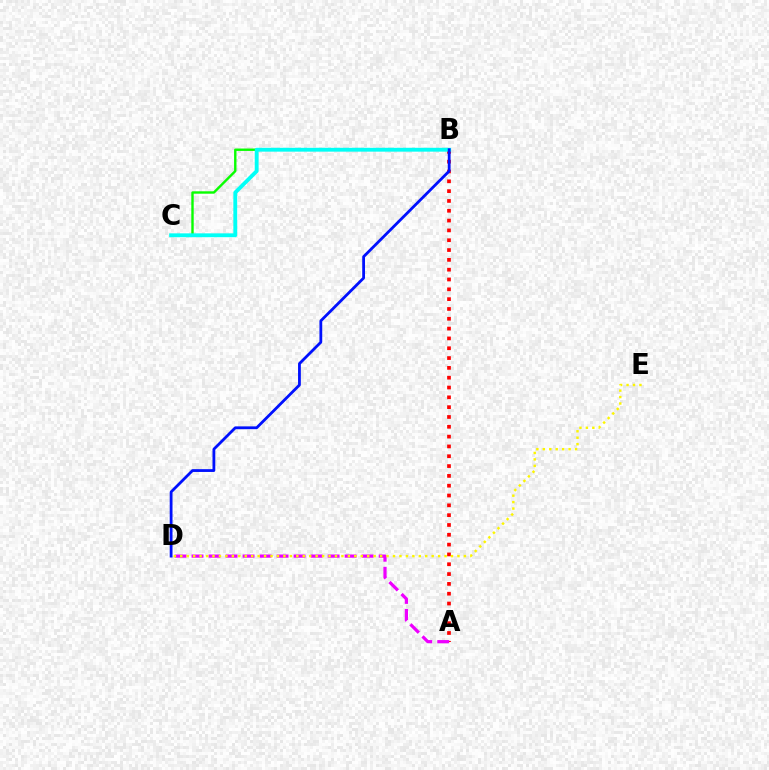{('B', 'C'): [{'color': '#08ff00', 'line_style': 'solid', 'thickness': 1.73}, {'color': '#00fff6', 'line_style': 'solid', 'thickness': 2.77}], ('A', 'B'): [{'color': '#ff0000', 'line_style': 'dotted', 'thickness': 2.67}], ('A', 'D'): [{'color': '#ee00ff', 'line_style': 'dashed', 'thickness': 2.31}], ('B', 'D'): [{'color': '#0010ff', 'line_style': 'solid', 'thickness': 2.01}], ('D', 'E'): [{'color': '#fcf500', 'line_style': 'dotted', 'thickness': 1.75}]}